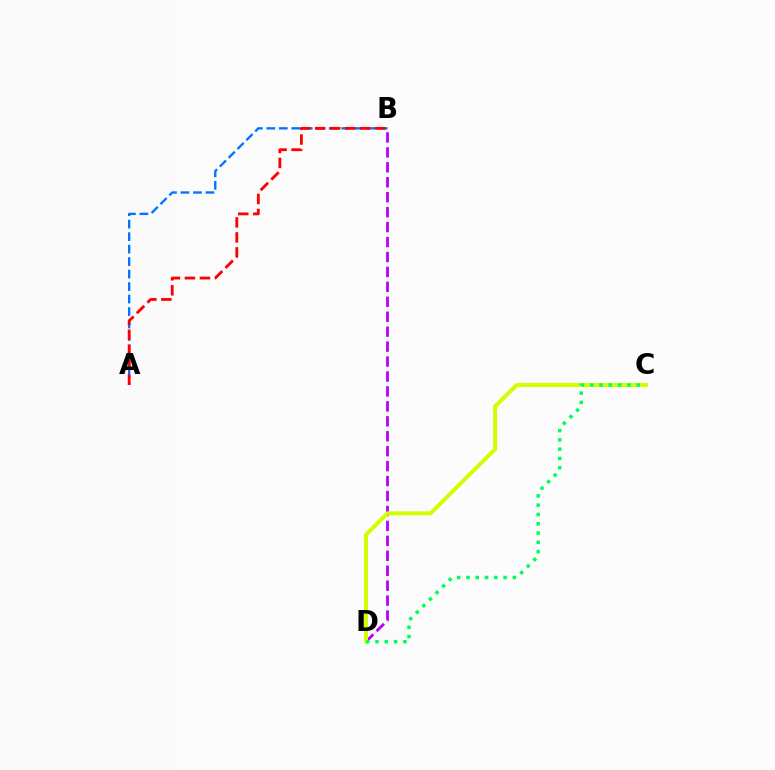{('A', 'B'): [{'color': '#0074ff', 'line_style': 'dashed', 'thickness': 1.7}, {'color': '#ff0000', 'line_style': 'dashed', 'thickness': 2.04}], ('B', 'D'): [{'color': '#b900ff', 'line_style': 'dashed', 'thickness': 2.03}], ('C', 'D'): [{'color': '#d1ff00', 'line_style': 'solid', 'thickness': 2.88}, {'color': '#00ff5c', 'line_style': 'dotted', 'thickness': 2.52}]}